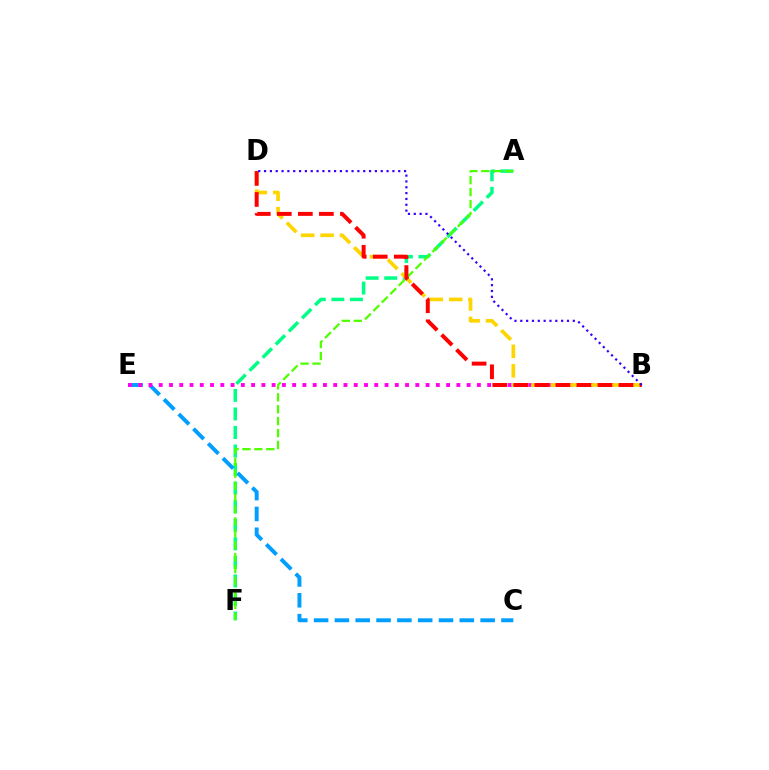{('A', 'F'): [{'color': '#00ff86', 'line_style': 'dashed', 'thickness': 2.52}, {'color': '#4fff00', 'line_style': 'dashed', 'thickness': 1.62}], ('C', 'E'): [{'color': '#009eff', 'line_style': 'dashed', 'thickness': 2.83}], ('B', 'E'): [{'color': '#ff00ed', 'line_style': 'dotted', 'thickness': 2.79}], ('B', 'D'): [{'color': '#ffd500', 'line_style': 'dashed', 'thickness': 2.64}, {'color': '#ff0000', 'line_style': 'dashed', 'thickness': 2.86}, {'color': '#3700ff', 'line_style': 'dotted', 'thickness': 1.58}]}